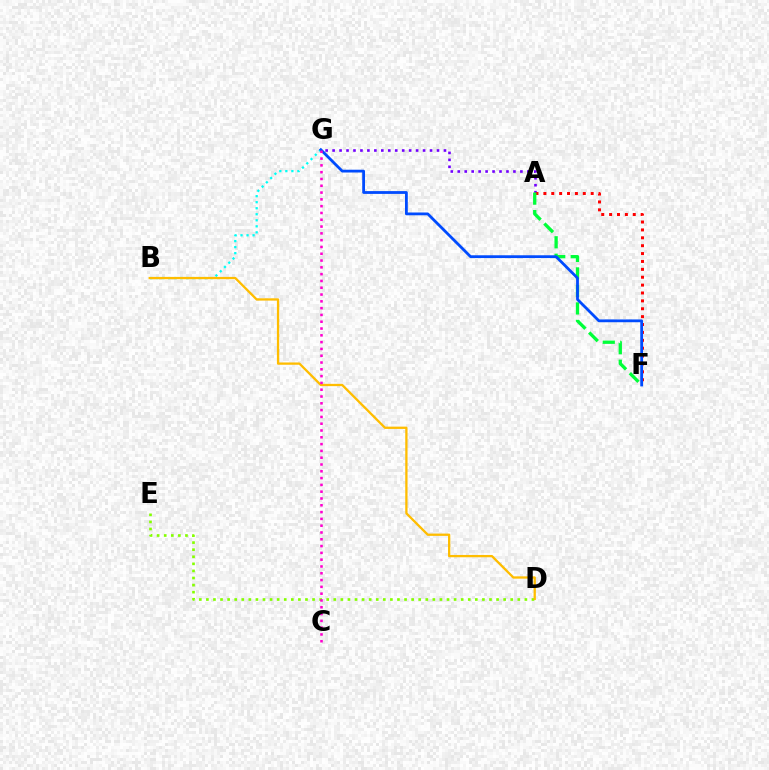{('A', 'G'): [{'color': '#7200ff', 'line_style': 'dotted', 'thickness': 1.89}], ('A', 'F'): [{'color': '#ff0000', 'line_style': 'dotted', 'thickness': 2.14}, {'color': '#00ff39', 'line_style': 'dashed', 'thickness': 2.38}], ('D', 'E'): [{'color': '#84ff00', 'line_style': 'dotted', 'thickness': 1.92}], ('B', 'G'): [{'color': '#00fff6', 'line_style': 'dotted', 'thickness': 1.64}], ('F', 'G'): [{'color': '#004bff', 'line_style': 'solid', 'thickness': 2.01}], ('B', 'D'): [{'color': '#ffbd00', 'line_style': 'solid', 'thickness': 1.65}], ('C', 'G'): [{'color': '#ff00cf', 'line_style': 'dotted', 'thickness': 1.85}]}